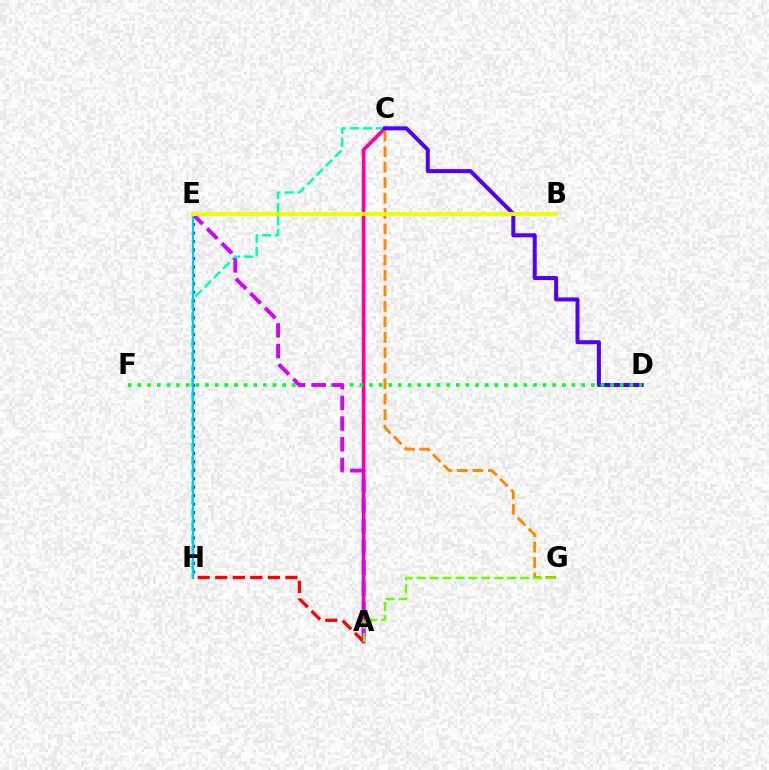{('C', 'H'): [{'color': '#00ffaf', 'line_style': 'dashed', 'thickness': 1.77}], ('A', 'C'): [{'color': '#ff00a0', 'line_style': 'solid', 'thickness': 2.66}], ('E', 'H'): [{'color': '#003fff', 'line_style': 'dotted', 'thickness': 2.3}, {'color': '#00c7ff', 'line_style': 'solid', 'thickness': 1.53}], ('C', 'D'): [{'color': '#4f00ff', 'line_style': 'solid', 'thickness': 2.9}], ('D', 'F'): [{'color': '#00ff27', 'line_style': 'dotted', 'thickness': 2.62}], ('A', 'H'): [{'color': '#ff0000', 'line_style': 'dashed', 'thickness': 2.38}], ('A', 'E'): [{'color': '#d600ff', 'line_style': 'dashed', 'thickness': 2.81}], ('C', 'G'): [{'color': '#ff8800', 'line_style': 'dashed', 'thickness': 2.1}], ('A', 'G'): [{'color': '#66ff00', 'line_style': 'dashed', 'thickness': 1.76}], ('B', 'E'): [{'color': '#eeff00', 'line_style': 'solid', 'thickness': 2.81}]}